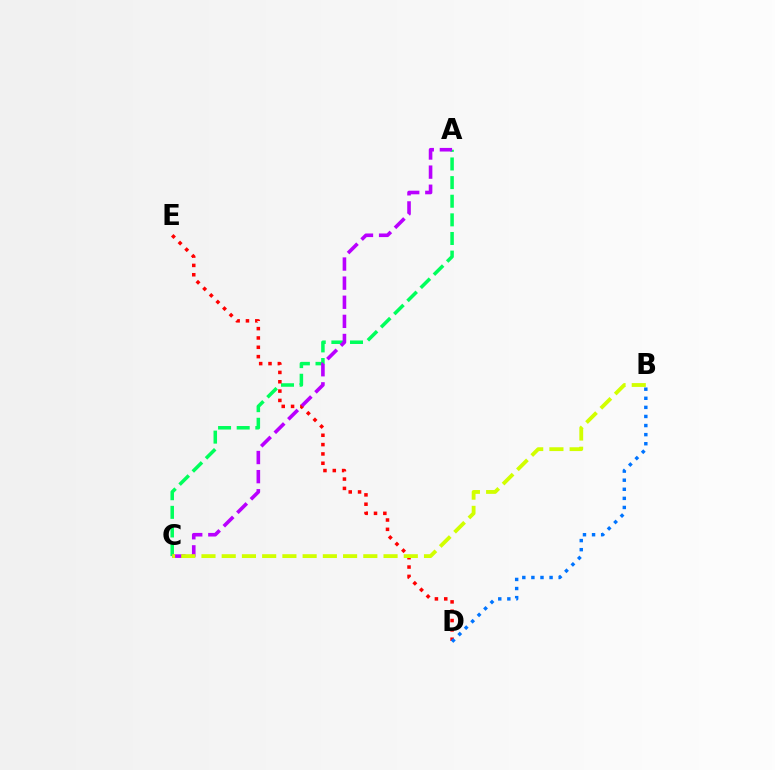{('A', 'C'): [{'color': '#00ff5c', 'line_style': 'dashed', 'thickness': 2.53}, {'color': '#b900ff', 'line_style': 'dashed', 'thickness': 2.6}], ('D', 'E'): [{'color': '#ff0000', 'line_style': 'dotted', 'thickness': 2.54}], ('B', 'C'): [{'color': '#d1ff00', 'line_style': 'dashed', 'thickness': 2.75}], ('B', 'D'): [{'color': '#0074ff', 'line_style': 'dotted', 'thickness': 2.47}]}